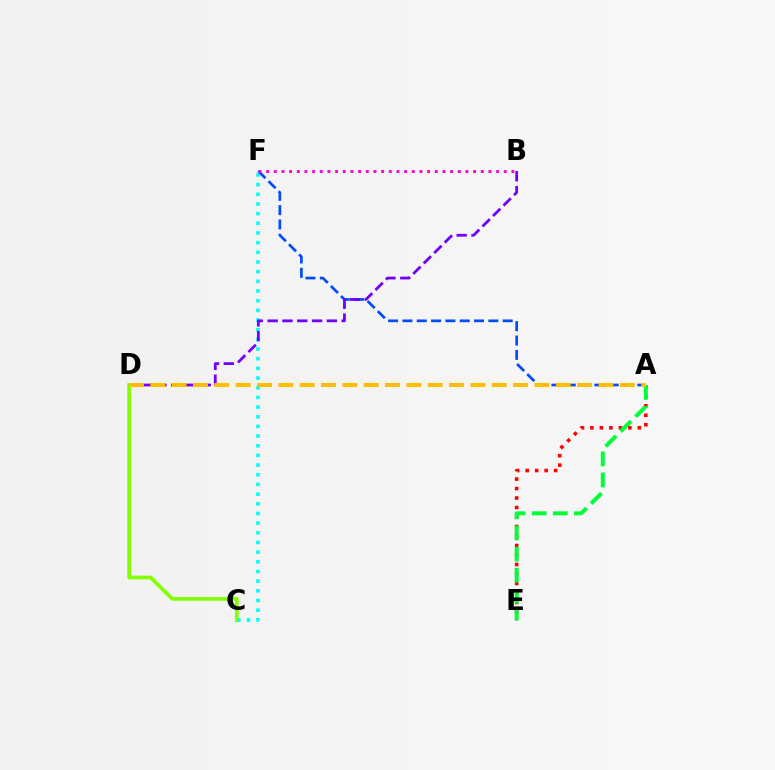{('A', 'E'): [{'color': '#ff0000', 'line_style': 'dotted', 'thickness': 2.58}, {'color': '#00ff39', 'line_style': 'dashed', 'thickness': 2.87}], ('C', 'D'): [{'color': '#84ff00', 'line_style': 'solid', 'thickness': 2.66}], ('C', 'F'): [{'color': '#00fff6', 'line_style': 'dotted', 'thickness': 2.63}], ('A', 'F'): [{'color': '#004bff', 'line_style': 'dashed', 'thickness': 1.95}], ('B', 'D'): [{'color': '#7200ff', 'line_style': 'dashed', 'thickness': 2.01}], ('B', 'F'): [{'color': '#ff00cf', 'line_style': 'dotted', 'thickness': 2.08}], ('A', 'D'): [{'color': '#ffbd00', 'line_style': 'dashed', 'thickness': 2.9}]}